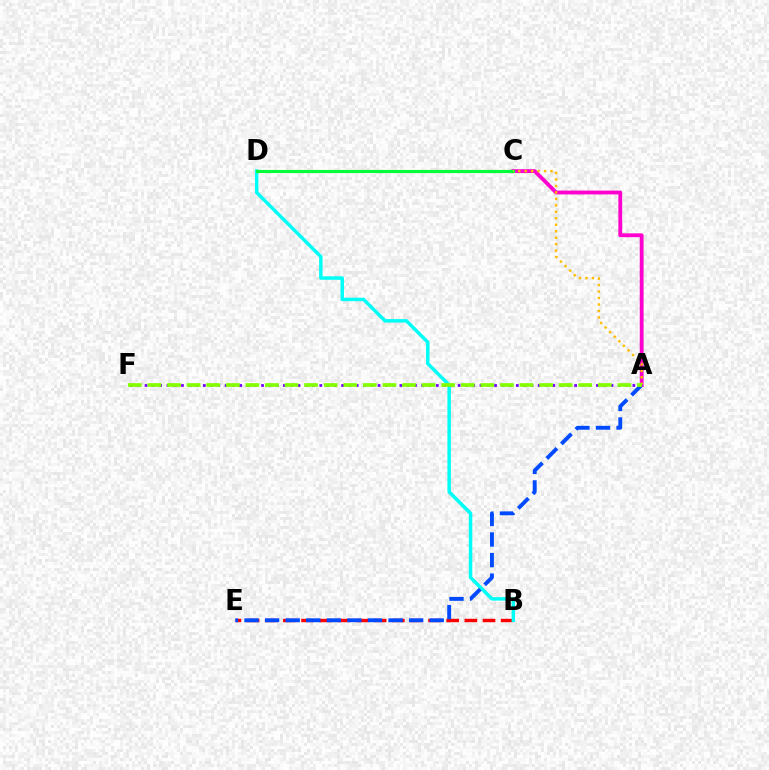{('B', 'E'): [{'color': '#ff0000', 'line_style': 'dashed', 'thickness': 2.47}], ('B', 'D'): [{'color': '#00fff6', 'line_style': 'solid', 'thickness': 2.5}], ('A', 'E'): [{'color': '#004bff', 'line_style': 'dashed', 'thickness': 2.8}], ('A', 'C'): [{'color': '#ff00cf', 'line_style': 'solid', 'thickness': 2.76}, {'color': '#ffbd00', 'line_style': 'dotted', 'thickness': 1.76}], ('C', 'D'): [{'color': '#00ff39', 'line_style': 'solid', 'thickness': 2.25}], ('A', 'F'): [{'color': '#7200ff', 'line_style': 'dotted', 'thickness': 1.98}, {'color': '#84ff00', 'line_style': 'dashed', 'thickness': 2.66}]}